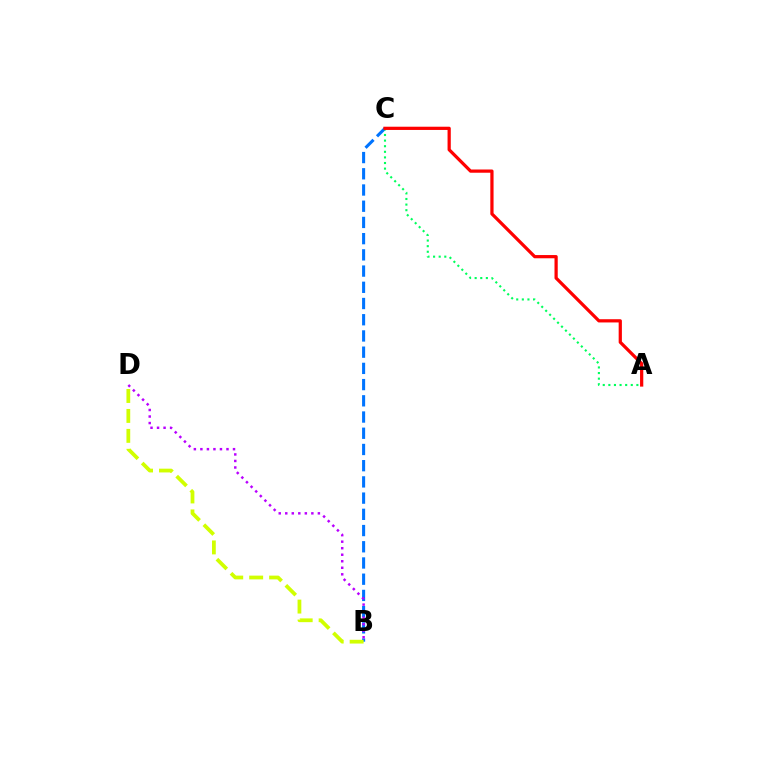{('B', 'C'): [{'color': '#0074ff', 'line_style': 'dashed', 'thickness': 2.2}], ('B', 'D'): [{'color': '#b900ff', 'line_style': 'dotted', 'thickness': 1.77}, {'color': '#d1ff00', 'line_style': 'dashed', 'thickness': 2.71}], ('A', 'C'): [{'color': '#00ff5c', 'line_style': 'dotted', 'thickness': 1.52}, {'color': '#ff0000', 'line_style': 'solid', 'thickness': 2.32}]}